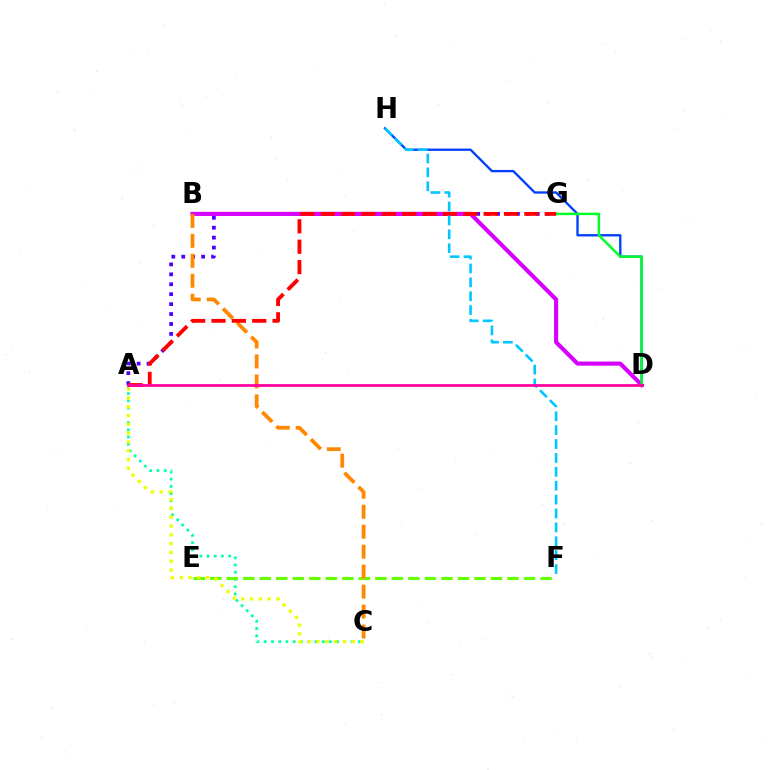{('A', 'C'): [{'color': '#00ffaf', 'line_style': 'dotted', 'thickness': 1.97}, {'color': '#eeff00', 'line_style': 'dotted', 'thickness': 2.39}], ('E', 'F'): [{'color': '#66ff00', 'line_style': 'dashed', 'thickness': 2.24}], ('D', 'H'): [{'color': '#003fff', 'line_style': 'solid', 'thickness': 1.67}], ('A', 'G'): [{'color': '#4f00ff', 'line_style': 'dotted', 'thickness': 2.7}, {'color': '#ff0000', 'line_style': 'dashed', 'thickness': 2.77}], ('B', 'D'): [{'color': '#d600ff', 'line_style': 'solid', 'thickness': 2.96}], ('B', 'C'): [{'color': '#ff8800', 'line_style': 'dashed', 'thickness': 2.71}], ('D', 'G'): [{'color': '#00ff27', 'line_style': 'solid', 'thickness': 1.79}], ('F', 'H'): [{'color': '#00c7ff', 'line_style': 'dashed', 'thickness': 1.89}], ('A', 'D'): [{'color': '#ff00a0', 'line_style': 'solid', 'thickness': 2.0}]}